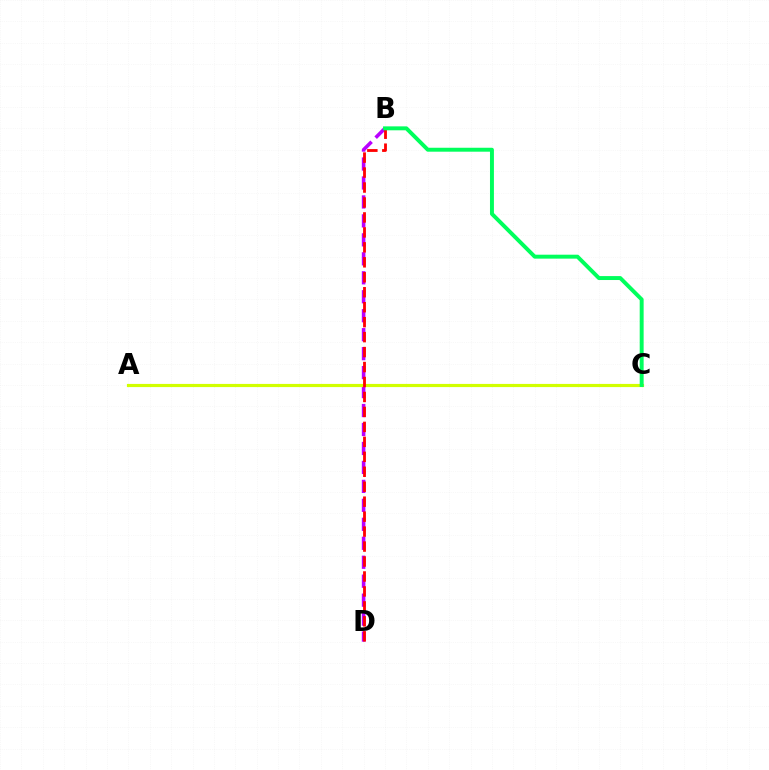{('B', 'D'): [{'color': '#b900ff', 'line_style': 'dashed', 'thickness': 2.58}, {'color': '#ff0000', 'line_style': 'dashed', 'thickness': 2.03}], ('A', 'C'): [{'color': '#0074ff', 'line_style': 'dotted', 'thickness': 2.03}, {'color': '#d1ff00', 'line_style': 'solid', 'thickness': 2.28}], ('B', 'C'): [{'color': '#00ff5c', 'line_style': 'solid', 'thickness': 2.83}]}